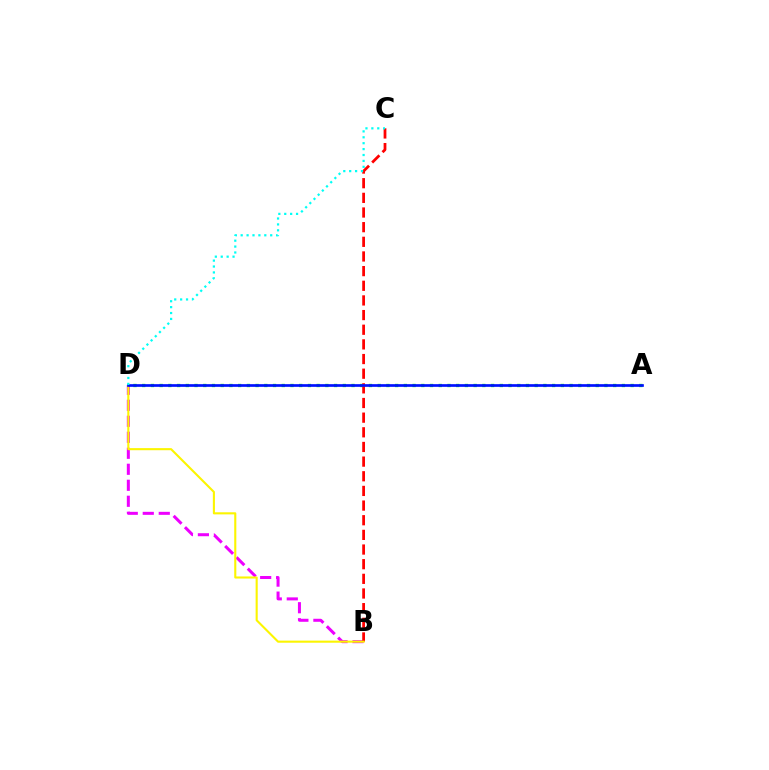{('B', 'D'): [{'color': '#ee00ff', 'line_style': 'dashed', 'thickness': 2.17}, {'color': '#fcf500', 'line_style': 'solid', 'thickness': 1.51}], ('A', 'D'): [{'color': '#08ff00', 'line_style': 'dotted', 'thickness': 2.37}, {'color': '#0010ff', 'line_style': 'solid', 'thickness': 1.94}], ('B', 'C'): [{'color': '#ff0000', 'line_style': 'dashed', 'thickness': 1.99}], ('C', 'D'): [{'color': '#00fff6', 'line_style': 'dotted', 'thickness': 1.6}]}